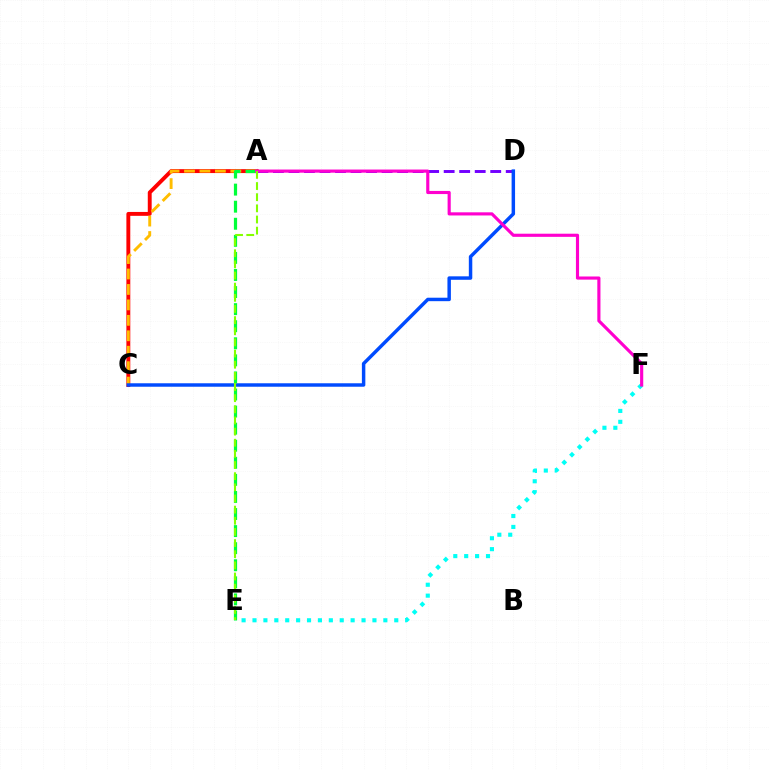{('A', 'C'): [{'color': '#ff0000', 'line_style': 'solid', 'thickness': 2.8}, {'color': '#ffbd00', 'line_style': 'dashed', 'thickness': 2.1}], ('A', 'D'): [{'color': '#7200ff', 'line_style': 'dashed', 'thickness': 2.11}], ('C', 'D'): [{'color': '#004bff', 'line_style': 'solid', 'thickness': 2.49}], ('A', 'E'): [{'color': '#00ff39', 'line_style': 'dashed', 'thickness': 2.32}, {'color': '#84ff00', 'line_style': 'dashed', 'thickness': 1.51}], ('E', 'F'): [{'color': '#00fff6', 'line_style': 'dotted', 'thickness': 2.96}], ('A', 'F'): [{'color': '#ff00cf', 'line_style': 'solid', 'thickness': 2.26}]}